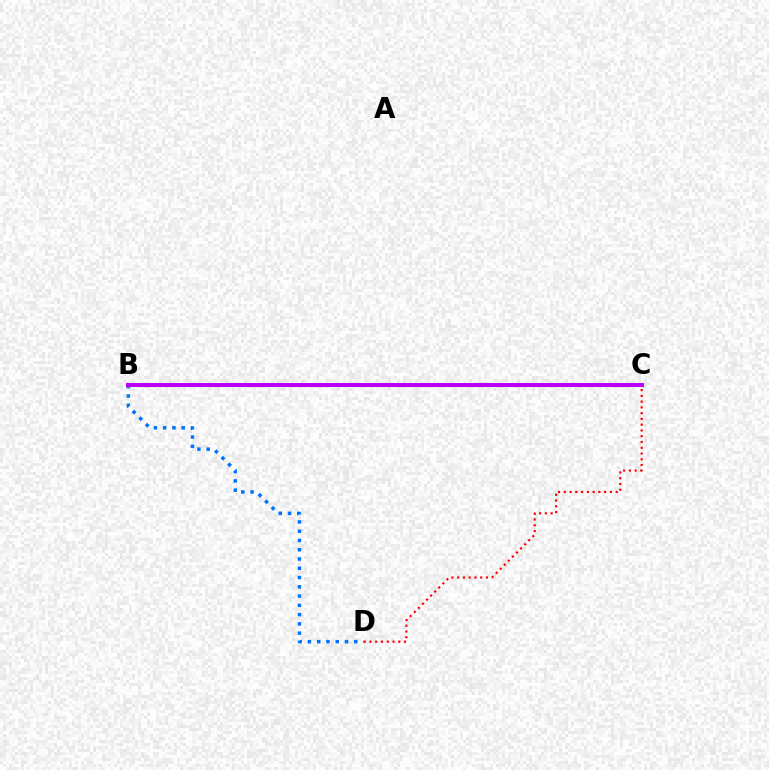{('B', 'C'): [{'color': '#00ff5c', 'line_style': 'dotted', 'thickness': 1.76}, {'color': '#d1ff00', 'line_style': 'dotted', 'thickness': 2.44}, {'color': '#b900ff', 'line_style': 'solid', 'thickness': 2.91}], ('C', 'D'): [{'color': '#ff0000', 'line_style': 'dotted', 'thickness': 1.57}], ('B', 'D'): [{'color': '#0074ff', 'line_style': 'dotted', 'thickness': 2.52}]}